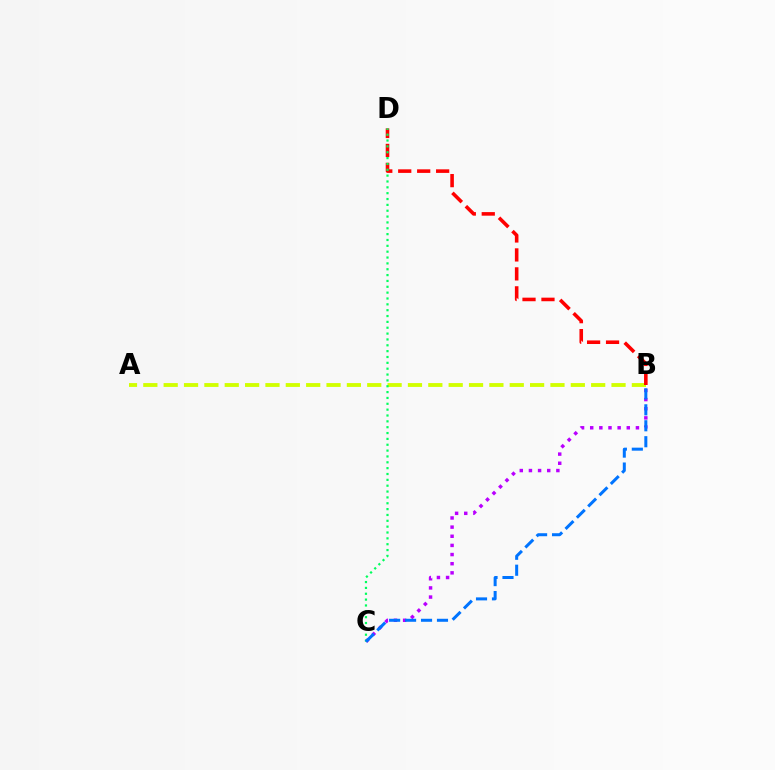{('B', 'C'): [{'color': '#b900ff', 'line_style': 'dotted', 'thickness': 2.49}, {'color': '#0074ff', 'line_style': 'dashed', 'thickness': 2.17}], ('A', 'B'): [{'color': '#d1ff00', 'line_style': 'dashed', 'thickness': 2.77}], ('B', 'D'): [{'color': '#ff0000', 'line_style': 'dashed', 'thickness': 2.58}], ('C', 'D'): [{'color': '#00ff5c', 'line_style': 'dotted', 'thickness': 1.59}]}